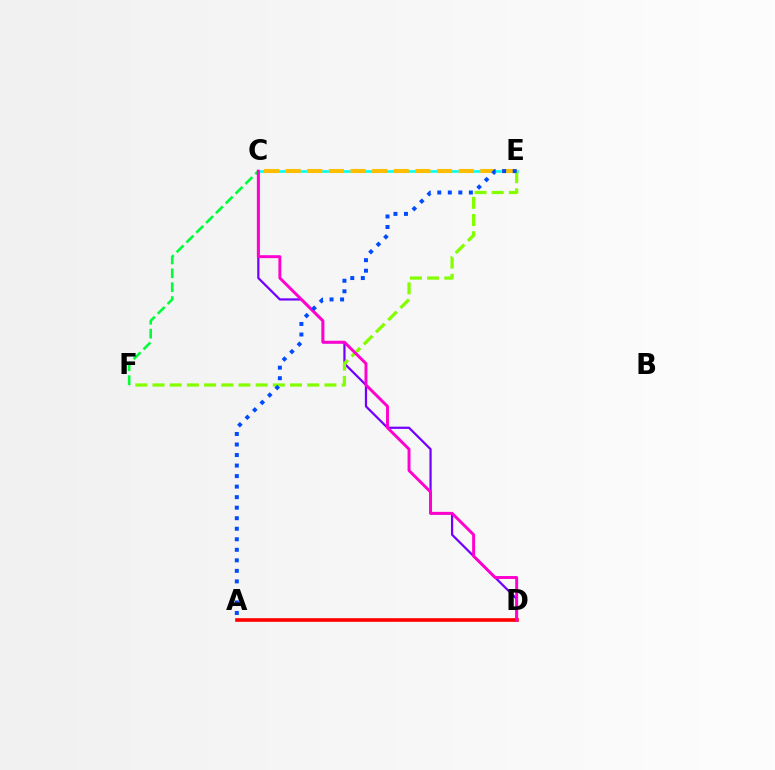{('C', 'D'): [{'color': '#7200ff', 'line_style': 'solid', 'thickness': 1.6}, {'color': '#ff00cf', 'line_style': 'solid', 'thickness': 2.11}], ('C', 'E'): [{'color': '#00fff6', 'line_style': 'solid', 'thickness': 1.87}, {'color': '#ffbd00', 'line_style': 'dashed', 'thickness': 2.94}], ('A', 'D'): [{'color': '#ff0000', 'line_style': 'solid', 'thickness': 2.62}], ('E', 'F'): [{'color': '#84ff00', 'line_style': 'dashed', 'thickness': 2.34}], ('C', 'F'): [{'color': '#00ff39', 'line_style': 'dashed', 'thickness': 1.88}], ('A', 'E'): [{'color': '#004bff', 'line_style': 'dotted', 'thickness': 2.86}]}